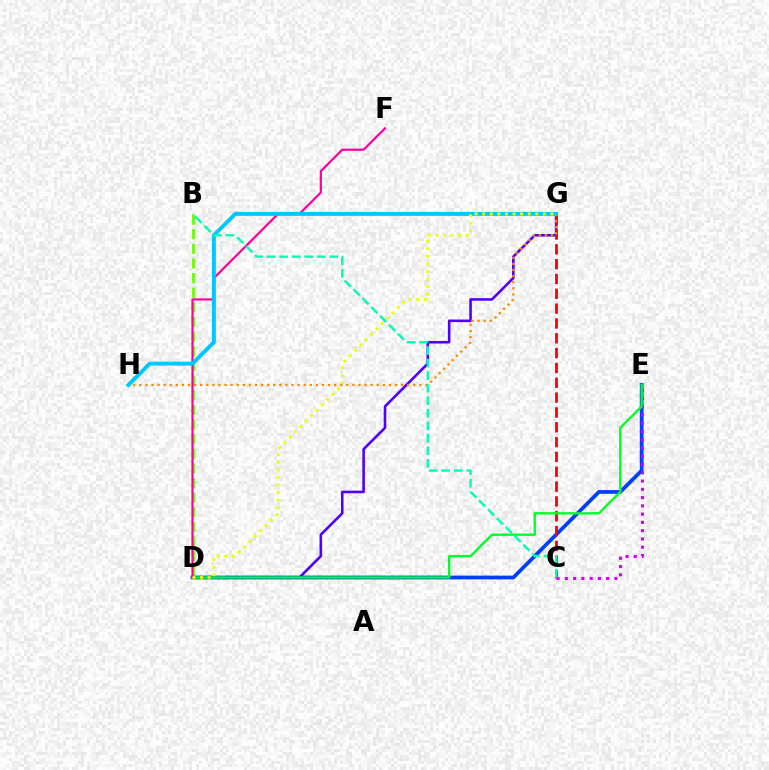{('D', 'G'): [{'color': '#4f00ff', 'line_style': 'solid', 'thickness': 1.86}, {'color': '#eeff00', 'line_style': 'dotted', 'thickness': 2.06}], ('D', 'E'): [{'color': '#003fff', 'line_style': 'solid', 'thickness': 2.7}, {'color': '#00ff27', 'line_style': 'solid', 'thickness': 1.68}], ('C', 'G'): [{'color': '#ff0000', 'line_style': 'dashed', 'thickness': 2.01}], ('B', 'D'): [{'color': '#66ff00', 'line_style': 'dashed', 'thickness': 1.99}], ('C', 'E'): [{'color': '#d600ff', 'line_style': 'dotted', 'thickness': 2.25}], ('G', 'H'): [{'color': '#ff8800', 'line_style': 'dotted', 'thickness': 1.65}, {'color': '#00c7ff', 'line_style': 'solid', 'thickness': 2.82}], ('D', 'F'): [{'color': '#ff00a0', 'line_style': 'solid', 'thickness': 1.59}], ('B', 'C'): [{'color': '#00ffaf', 'line_style': 'dashed', 'thickness': 1.7}]}